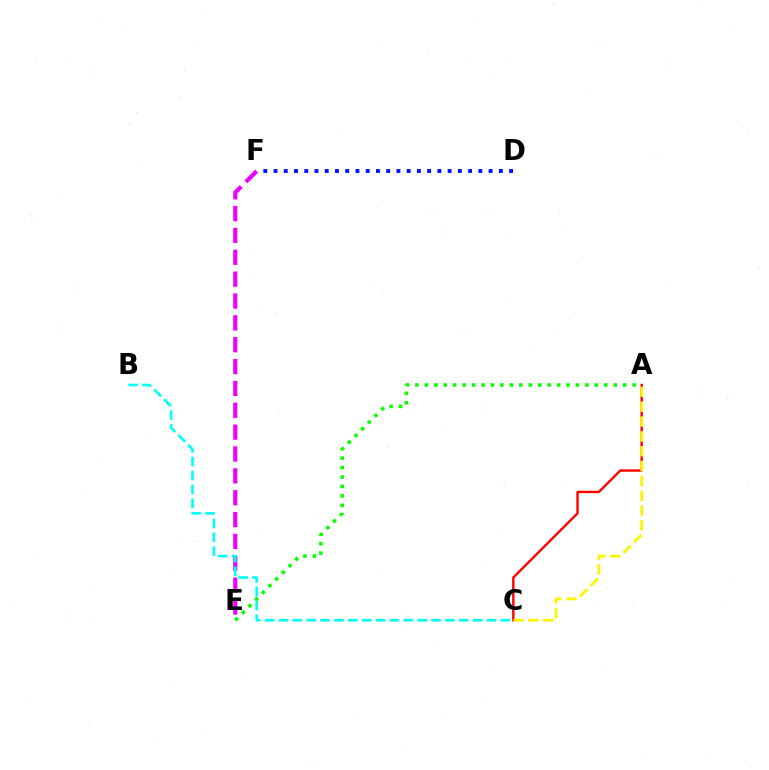{('E', 'F'): [{'color': '#ee00ff', 'line_style': 'dashed', 'thickness': 2.97}], ('B', 'C'): [{'color': '#00fff6', 'line_style': 'dashed', 'thickness': 1.88}], ('A', 'E'): [{'color': '#08ff00', 'line_style': 'dotted', 'thickness': 2.57}], ('A', 'C'): [{'color': '#ff0000', 'line_style': 'solid', 'thickness': 1.73}, {'color': '#fcf500', 'line_style': 'dashed', 'thickness': 2.02}], ('D', 'F'): [{'color': '#0010ff', 'line_style': 'dotted', 'thickness': 2.78}]}